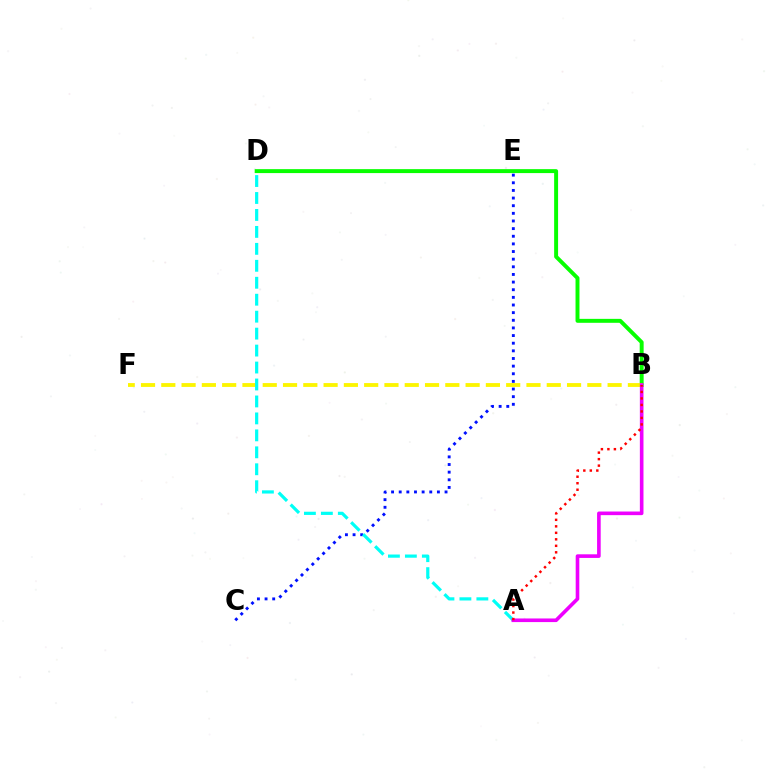{('B', 'D'): [{'color': '#08ff00', 'line_style': 'solid', 'thickness': 2.84}], ('C', 'E'): [{'color': '#0010ff', 'line_style': 'dotted', 'thickness': 2.08}], ('B', 'F'): [{'color': '#fcf500', 'line_style': 'dashed', 'thickness': 2.76}], ('A', 'D'): [{'color': '#00fff6', 'line_style': 'dashed', 'thickness': 2.3}], ('A', 'B'): [{'color': '#ee00ff', 'line_style': 'solid', 'thickness': 2.61}, {'color': '#ff0000', 'line_style': 'dotted', 'thickness': 1.77}]}